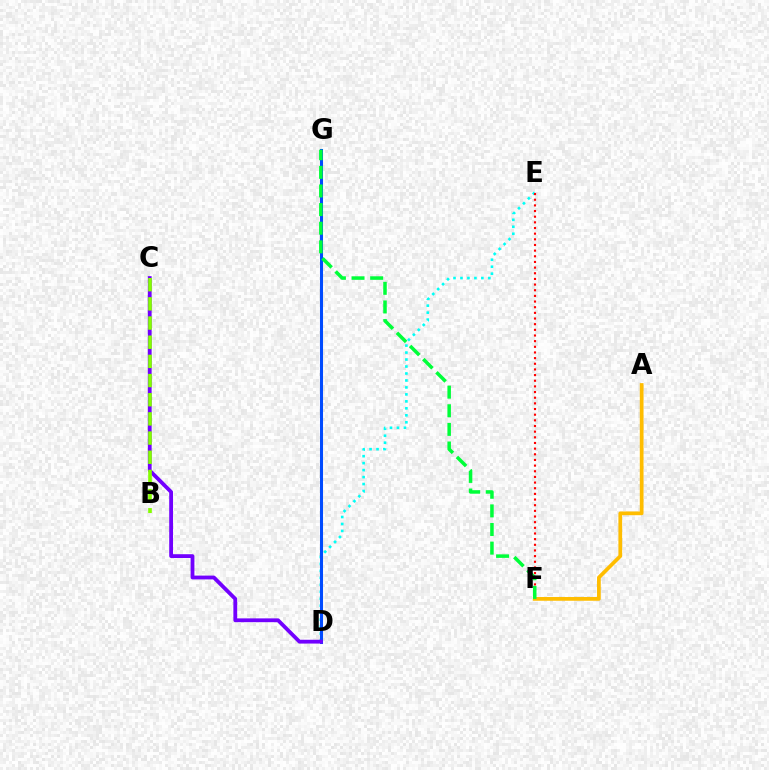{('A', 'F'): [{'color': '#ffbd00', 'line_style': 'solid', 'thickness': 2.69}], ('D', 'G'): [{'color': '#ff00cf', 'line_style': 'solid', 'thickness': 2.14}, {'color': '#004bff', 'line_style': 'solid', 'thickness': 2.19}], ('D', 'E'): [{'color': '#00fff6', 'line_style': 'dotted', 'thickness': 1.89}], ('C', 'D'): [{'color': '#7200ff', 'line_style': 'solid', 'thickness': 2.74}], ('E', 'F'): [{'color': '#ff0000', 'line_style': 'dotted', 'thickness': 1.54}], ('F', 'G'): [{'color': '#00ff39', 'line_style': 'dashed', 'thickness': 2.53}], ('B', 'C'): [{'color': '#84ff00', 'line_style': 'dashed', 'thickness': 2.6}]}